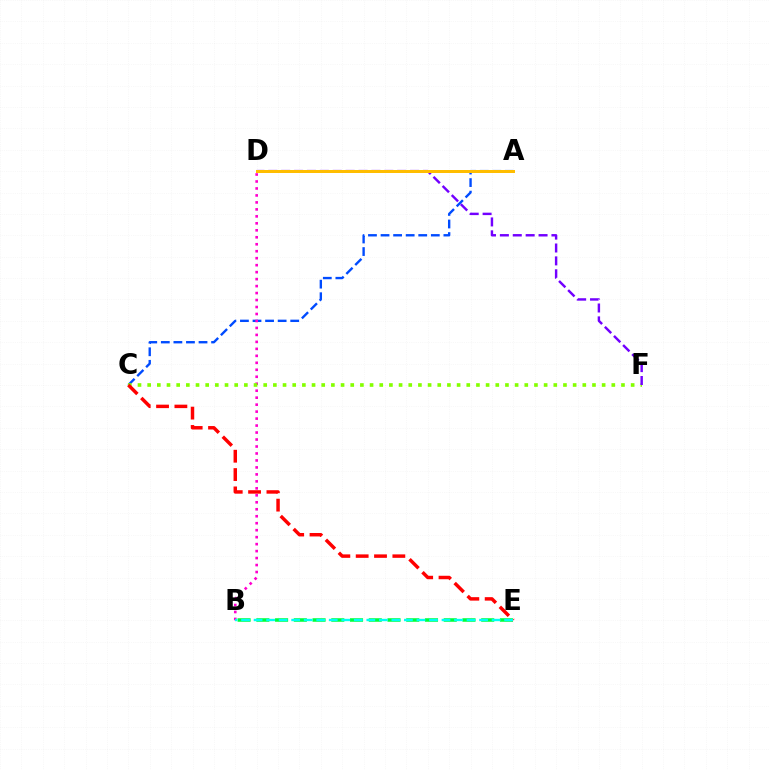{('B', 'E'): [{'color': '#00ff39', 'line_style': 'dashed', 'thickness': 2.55}, {'color': '#00fff6', 'line_style': 'dashed', 'thickness': 1.7}], ('A', 'C'): [{'color': '#004bff', 'line_style': 'dashed', 'thickness': 1.71}], ('B', 'D'): [{'color': '#ff00cf', 'line_style': 'dotted', 'thickness': 1.89}], ('C', 'F'): [{'color': '#84ff00', 'line_style': 'dotted', 'thickness': 2.63}], ('D', 'F'): [{'color': '#7200ff', 'line_style': 'dashed', 'thickness': 1.75}], ('C', 'E'): [{'color': '#ff0000', 'line_style': 'dashed', 'thickness': 2.49}], ('A', 'D'): [{'color': '#ffbd00', 'line_style': 'solid', 'thickness': 2.15}]}